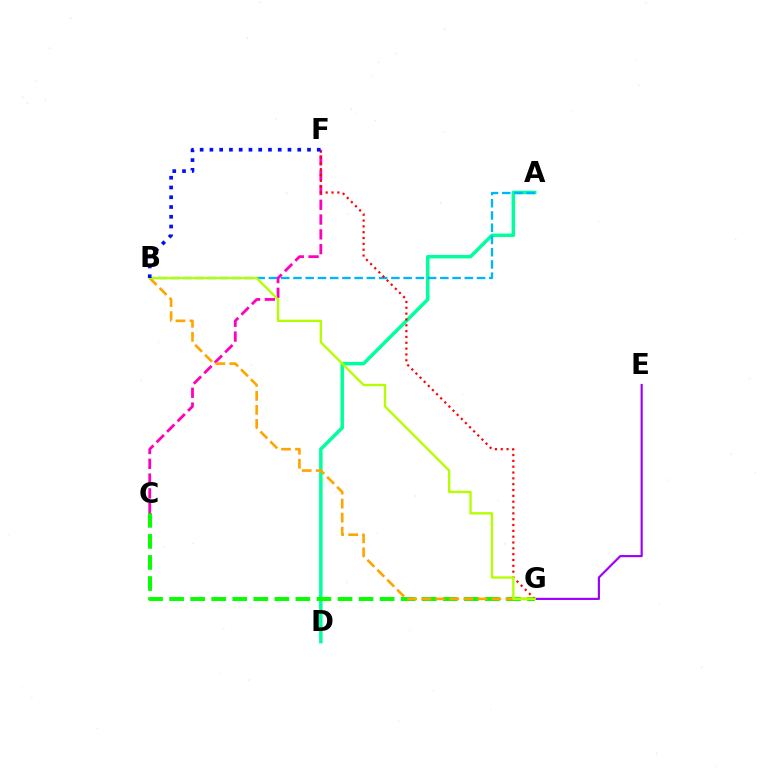{('A', 'D'): [{'color': '#00ff9d', 'line_style': 'solid', 'thickness': 2.51}], ('A', 'B'): [{'color': '#00b5ff', 'line_style': 'dashed', 'thickness': 1.66}], ('C', 'G'): [{'color': '#08ff00', 'line_style': 'dashed', 'thickness': 2.86}], ('C', 'F'): [{'color': '#ff00bd', 'line_style': 'dashed', 'thickness': 2.01}], ('F', 'G'): [{'color': '#ff0000', 'line_style': 'dotted', 'thickness': 1.58}], ('E', 'G'): [{'color': '#9b00ff', 'line_style': 'solid', 'thickness': 1.55}], ('B', 'G'): [{'color': '#ffa500', 'line_style': 'dashed', 'thickness': 1.9}, {'color': '#b3ff00', 'line_style': 'solid', 'thickness': 1.69}], ('B', 'F'): [{'color': '#0010ff', 'line_style': 'dotted', 'thickness': 2.65}]}